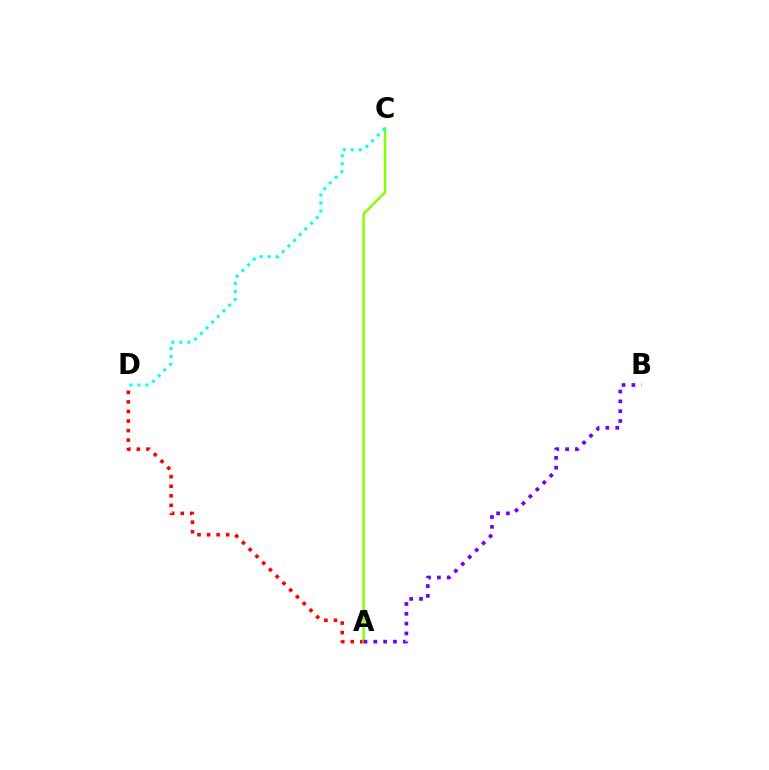{('A', 'D'): [{'color': '#ff0000', 'line_style': 'dotted', 'thickness': 2.59}], ('A', 'C'): [{'color': '#84ff00', 'line_style': 'solid', 'thickness': 1.76}], ('A', 'B'): [{'color': '#7200ff', 'line_style': 'dotted', 'thickness': 2.67}], ('C', 'D'): [{'color': '#00fff6', 'line_style': 'dotted', 'thickness': 2.18}]}